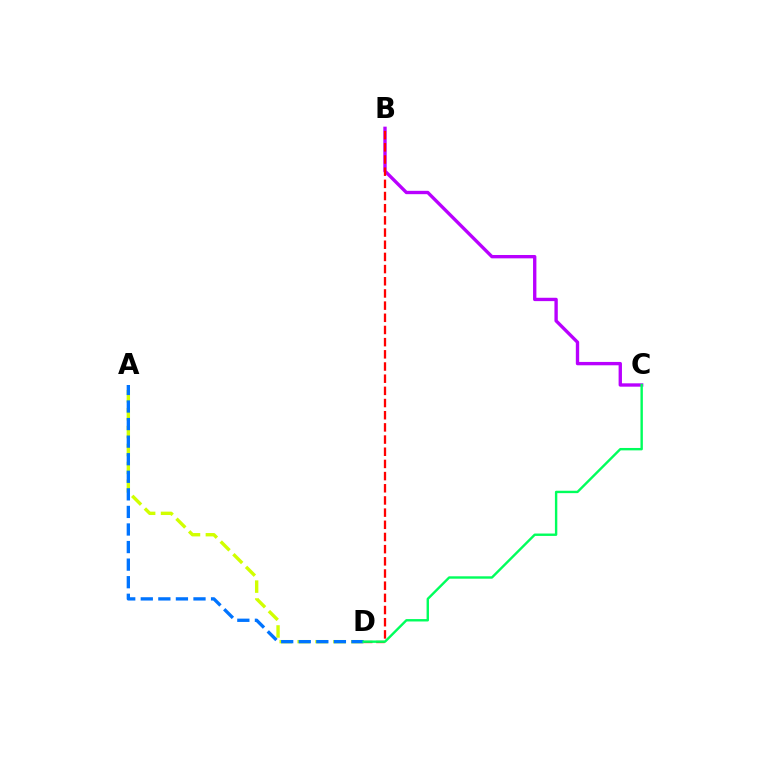{('B', 'C'): [{'color': '#b900ff', 'line_style': 'solid', 'thickness': 2.41}], ('A', 'D'): [{'color': '#d1ff00', 'line_style': 'dashed', 'thickness': 2.43}, {'color': '#0074ff', 'line_style': 'dashed', 'thickness': 2.39}], ('B', 'D'): [{'color': '#ff0000', 'line_style': 'dashed', 'thickness': 1.65}], ('C', 'D'): [{'color': '#00ff5c', 'line_style': 'solid', 'thickness': 1.73}]}